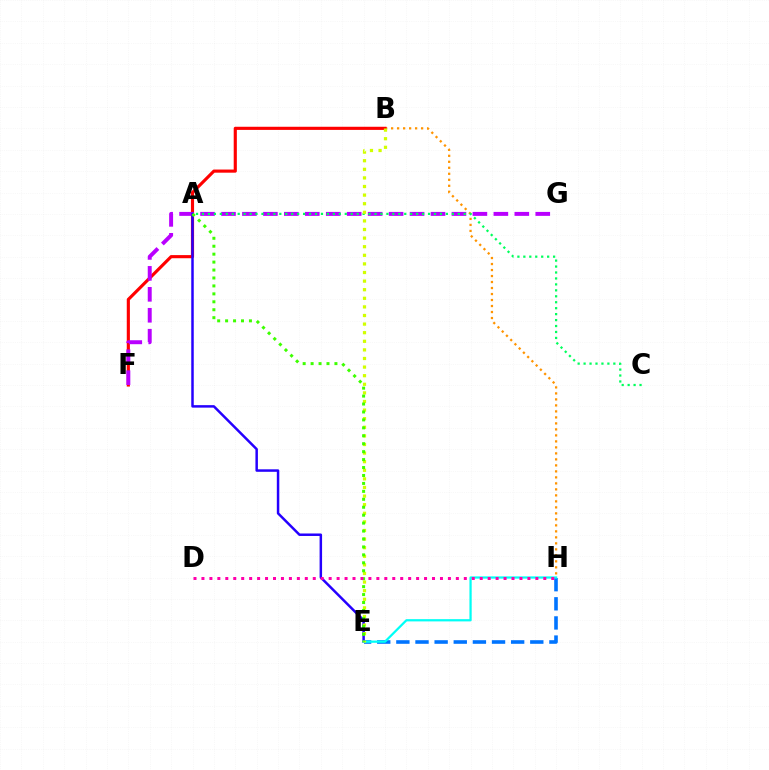{('B', 'H'): [{'color': '#ff9400', 'line_style': 'dotted', 'thickness': 1.63}], ('B', 'F'): [{'color': '#ff0000', 'line_style': 'solid', 'thickness': 2.26}], ('F', 'G'): [{'color': '#b900ff', 'line_style': 'dashed', 'thickness': 2.85}], ('E', 'H'): [{'color': '#0074ff', 'line_style': 'dashed', 'thickness': 2.6}, {'color': '#00fff6', 'line_style': 'solid', 'thickness': 1.61}], ('A', 'E'): [{'color': '#2500ff', 'line_style': 'solid', 'thickness': 1.79}, {'color': '#3dff00', 'line_style': 'dotted', 'thickness': 2.16}], ('A', 'C'): [{'color': '#00ff5c', 'line_style': 'dotted', 'thickness': 1.62}], ('B', 'E'): [{'color': '#d1ff00', 'line_style': 'dotted', 'thickness': 2.34}], ('D', 'H'): [{'color': '#ff00ac', 'line_style': 'dotted', 'thickness': 2.16}]}